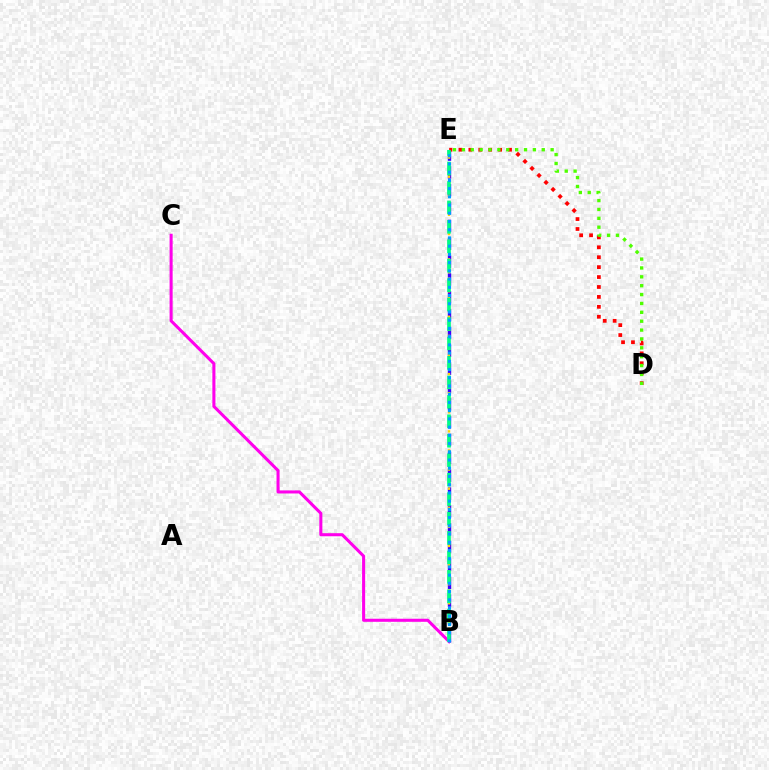{('B', 'E'): [{'color': '#3700ff', 'line_style': 'dashed', 'thickness': 2.42}, {'color': '#ffd500', 'line_style': 'dotted', 'thickness': 1.73}, {'color': '#00ff86', 'line_style': 'dashed', 'thickness': 2.64}, {'color': '#009eff', 'line_style': 'dotted', 'thickness': 2.23}], ('B', 'C'): [{'color': '#ff00ed', 'line_style': 'solid', 'thickness': 2.2}], ('D', 'E'): [{'color': '#ff0000', 'line_style': 'dotted', 'thickness': 2.7}, {'color': '#4fff00', 'line_style': 'dotted', 'thickness': 2.41}]}